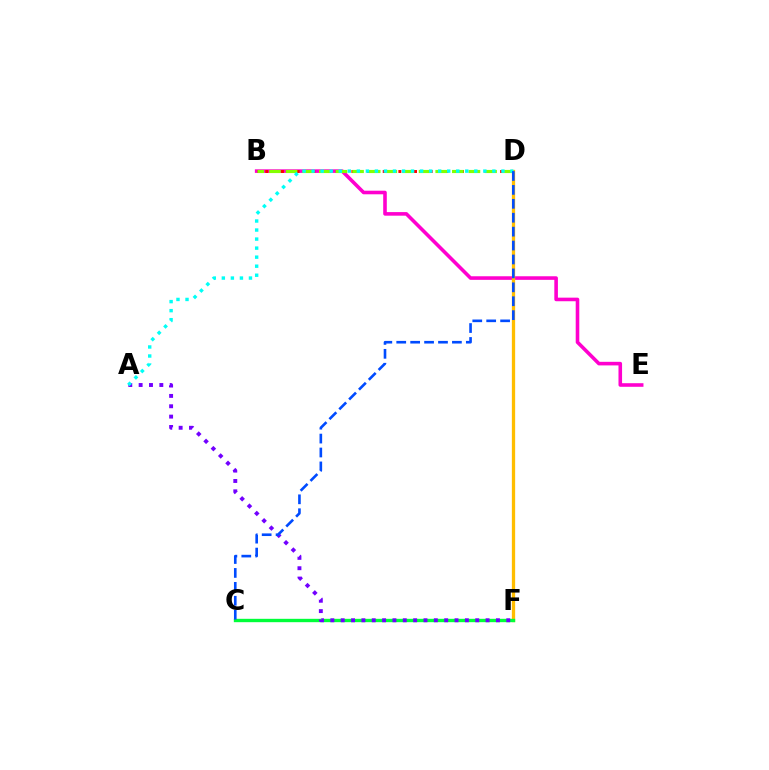{('B', 'E'): [{'color': '#ff00cf', 'line_style': 'solid', 'thickness': 2.58}], ('D', 'F'): [{'color': '#ffbd00', 'line_style': 'solid', 'thickness': 2.37}], ('B', 'D'): [{'color': '#ff0000', 'line_style': 'dotted', 'thickness': 2.13}, {'color': '#84ff00', 'line_style': 'dashed', 'thickness': 2.26}], ('C', 'F'): [{'color': '#00ff39', 'line_style': 'solid', 'thickness': 2.42}], ('A', 'F'): [{'color': '#7200ff', 'line_style': 'dotted', 'thickness': 2.81}], ('A', 'D'): [{'color': '#00fff6', 'line_style': 'dotted', 'thickness': 2.46}], ('C', 'D'): [{'color': '#004bff', 'line_style': 'dashed', 'thickness': 1.89}]}